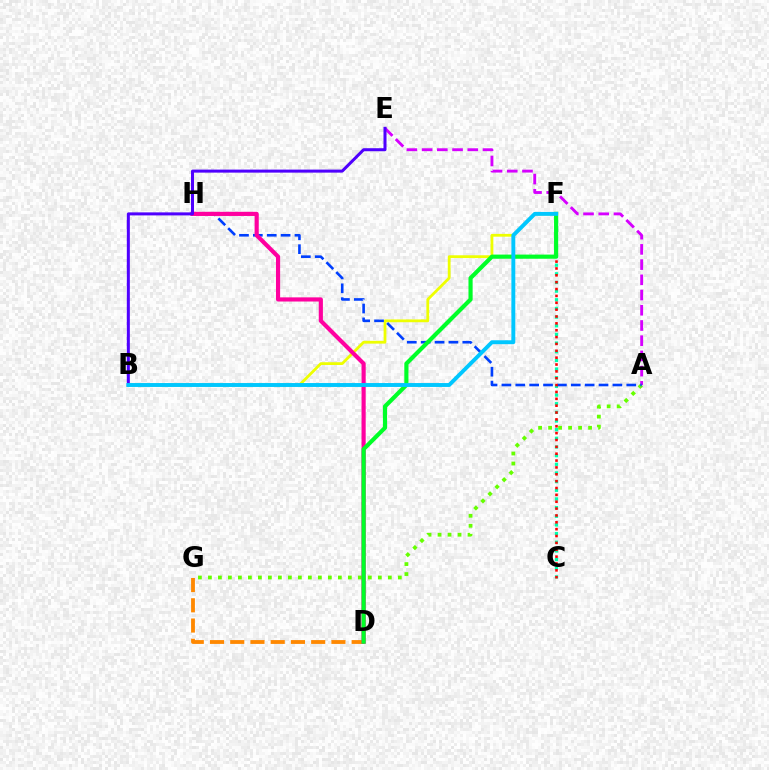{('C', 'F'): [{'color': '#00ffaf', 'line_style': 'dotted', 'thickness': 2.35}, {'color': '#ff0000', 'line_style': 'dotted', 'thickness': 1.86}], ('A', 'E'): [{'color': '#d600ff', 'line_style': 'dashed', 'thickness': 2.07}], ('B', 'F'): [{'color': '#eeff00', 'line_style': 'solid', 'thickness': 2.01}, {'color': '#00c7ff', 'line_style': 'solid', 'thickness': 2.81}], ('A', 'G'): [{'color': '#66ff00', 'line_style': 'dotted', 'thickness': 2.72}], ('D', 'G'): [{'color': '#ff8800', 'line_style': 'dashed', 'thickness': 2.75}], ('A', 'H'): [{'color': '#003fff', 'line_style': 'dashed', 'thickness': 1.88}], ('D', 'H'): [{'color': '#ff00a0', 'line_style': 'solid', 'thickness': 2.99}], ('D', 'F'): [{'color': '#00ff27', 'line_style': 'solid', 'thickness': 2.99}], ('B', 'E'): [{'color': '#4f00ff', 'line_style': 'solid', 'thickness': 2.18}]}